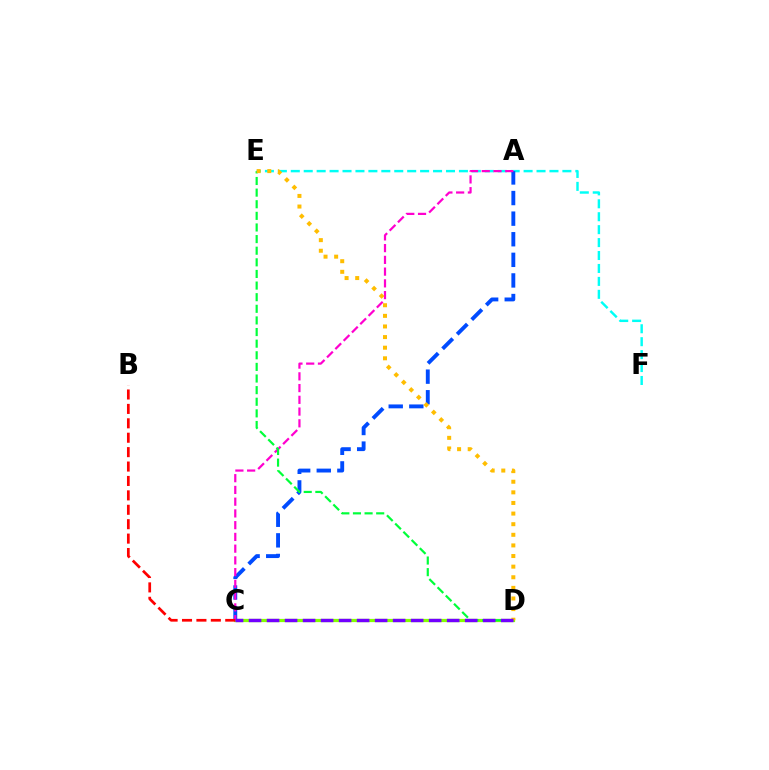{('C', 'D'): [{'color': '#84ff00', 'line_style': 'solid', 'thickness': 2.33}, {'color': '#7200ff', 'line_style': 'dashed', 'thickness': 2.45}], ('E', 'F'): [{'color': '#00fff6', 'line_style': 'dashed', 'thickness': 1.76}], ('A', 'C'): [{'color': '#004bff', 'line_style': 'dashed', 'thickness': 2.8}, {'color': '#ff00cf', 'line_style': 'dashed', 'thickness': 1.6}], ('D', 'E'): [{'color': '#00ff39', 'line_style': 'dashed', 'thickness': 1.58}, {'color': '#ffbd00', 'line_style': 'dotted', 'thickness': 2.88}], ('B', 'C'): [{'color': '#ff0000', 'line_style': 'dashed', 'thickness': 1.96}]}